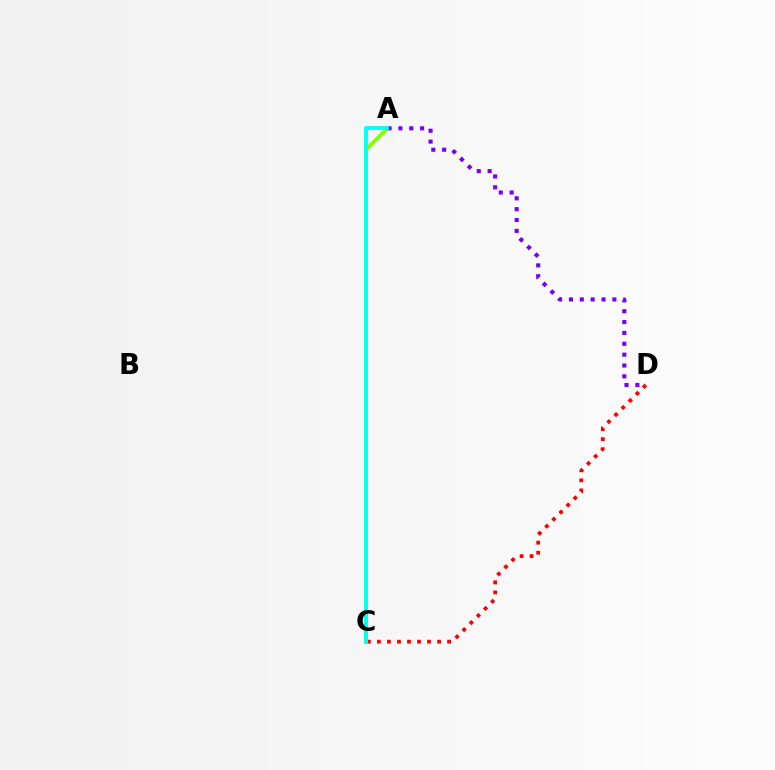{('C', 'D'): [{'color': '#ff0000', 'line_style': 'dotted', 'thickness': 2.72}], ('A', 'C'): [{'color': '#84ff00', 'line_style': 'solid', 'thickness': 2.83}, {'color': '#00fff6', 'line_style': 'solid', 'thickness': 2.74}], ('A', 'D'): [{'color': '#7200ff', 'line_style': 'dotted', 'thickness': 2.95}]}